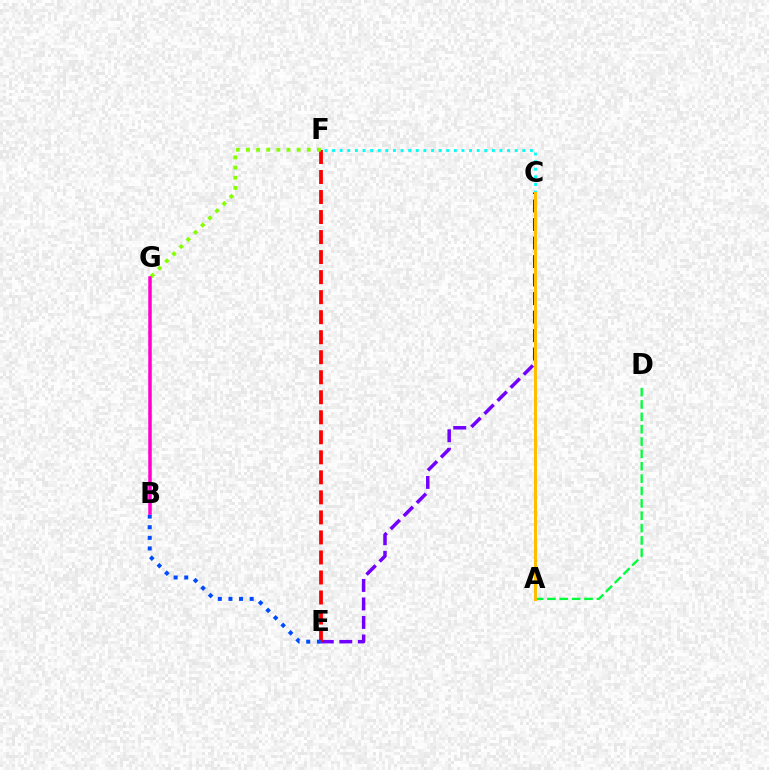{('C', 'E'): [{'color': '#7200ff', 'line_style': 'dashed', 'thickness': 2.51}], ('E', 'F'): [{'color': '#ff0000', 'line_style': 'dashed', 'thickness': 2.72}], ('F', 'G'): [{'color': '#84ff00', 'line_style': 'dotted', 'thickness': 2.76}], ('A', 'D'): [{'color': '#00ff39', 'line_style': 'dashed', 'thickness': 1.68}], ('C', 'F'): [{'color': '#00fff6', 'line_style': 'dotted', 'thickness': 2.07}], ('A', 'C'): [{'color': '#ffbd00', 'line_style': 'solid', 'thickness': 2.16}], ('B', 'E'): [{'color': '#004bff', 'line_style': 'dotted', 'thickness': 2.88}], ('B', 'G'): [{'color': '#ff00cf', 'line_style': 'solid', 'thickness': 2.53}]}